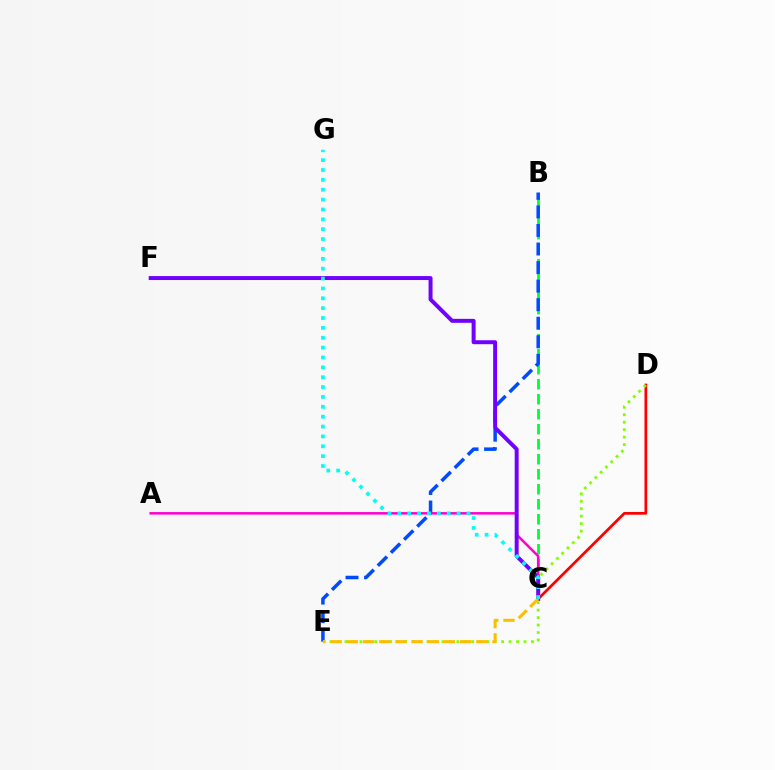{('B', 'C'): [{'color': '#00ff39', 'line_style': 'dashed', 'thickness': 2.04}], ('C', 'D'): [{'color': '#ff0000', 'line_style': 'solid', 'thickness': 1.97}], ('B', 'E'): [{'color': '#004bff', 'line_style': 'dashed', 'thickness': 2.52}], ('D', 'E'): [{'color': '#84ff00', 'line_style': 'dotted', 'thickness': 2.03}], ('A', 'C'): [{'color': '#ff00cf', 'line_style': 'solid', 'thickness': 1.82}], ('C', 'F'): [{'color': '#7200ff', 'line_style': 'solid', 'thickness': 2.85}], ('C', 'E'): [{'color': '#ffbd00', 'line_style': 'dashed', 'thickness': 2.2}], ('C', 'G'): [{'color': '#00fff6', 'line_style': 'dotted', 'thickness': 2.68}]}